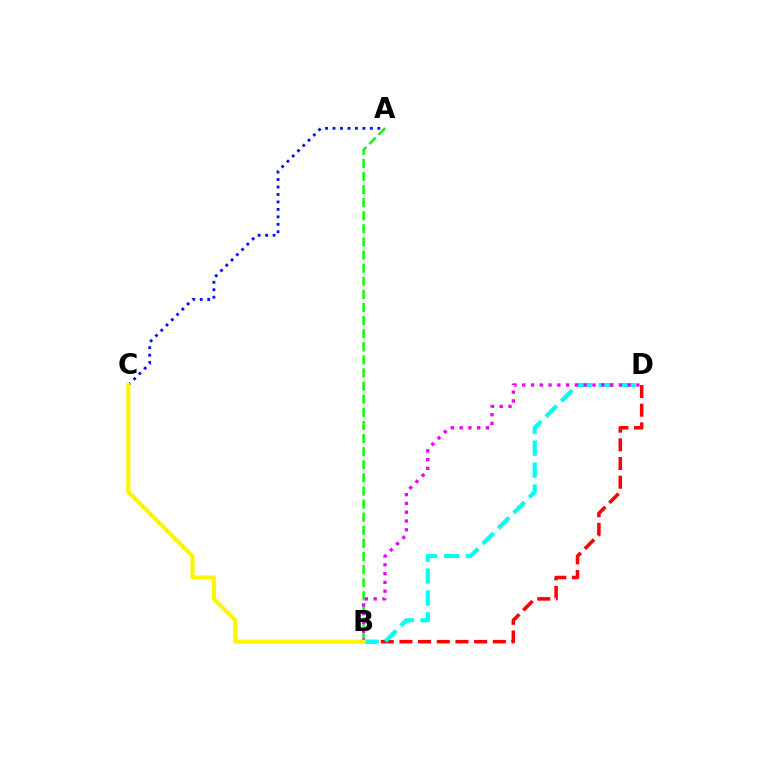{('A', 'B'): [{'color': '#08ff00', 'line_style': 'dashed', 'thickness': 1.78}], ('B', 'D'): [{'color': '#ff0000', 'line_style': 'dashed', 'thickness': 2.54}, {'color': '#00fff6', 'line_style': 'dashed', 'thickness': 2.98}, {'color': '#ee00ff', 'line_style': 'dotted', 'thickness': 2.39}], ('A', 'C'): [{'color': '#0010ff', 'line_style': 'dotted', 'thickness': 2.03}], ('B', 'C'): [{'color': '#fcf500', 'line_style': 'solid', 'thickness': 2.96}]}